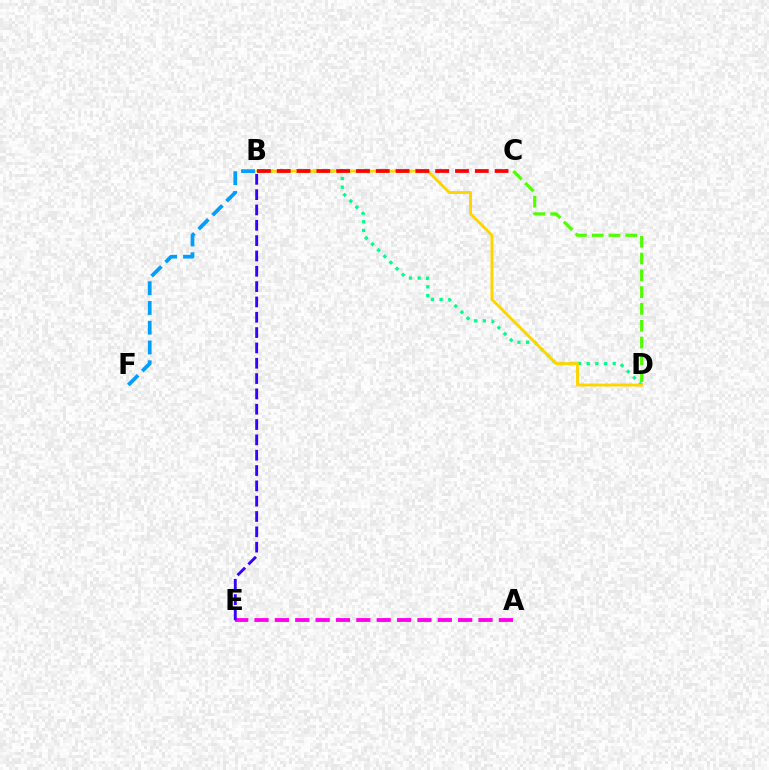{('B', 'F'): [{'color': '#009eff', 'line_style': 'dashed', 'thickness': 2.68}], ('A', 'E'): [{'color': '#ff00ed', 'line_style': 'dashed', 'thickness': 2.77}], ('C', 'D'): [{'color': '#4fff00', 'line_style': 'dashed', 'thickness': 2.28}], ('B', 'D'): [{'color': '#00ff86', 'line_style': 'dotted', 'thickness': 2.36}, {'color': '#ffd500', 'line_style': 'solid', 'thickness': 2.1}], ('B', 'E'): [{'color': '#3700ff', 'line_style': 'dashed', 'thickness': 2.08}], ('B', 'C'): [{'color': '#ff0000', 'line_style': 'dashed', 'thickness': 2.69}]}